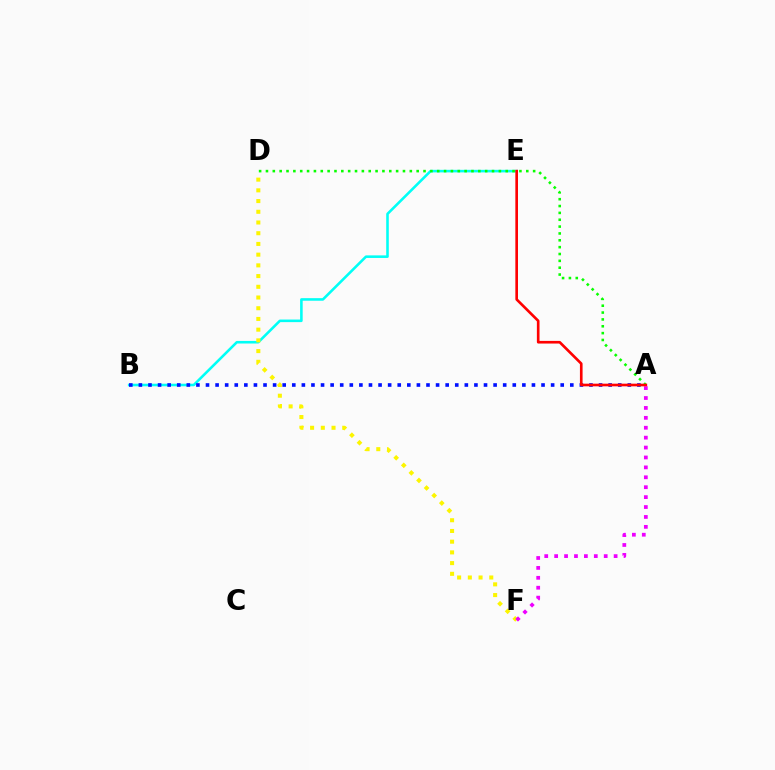{('B', 'E'): [{'color': '#00fff6', 'line_style': 'solid', 'thickness': 1.86}], ('A', 'D'): [{'color': '#08ff00', 'line_style': 'dotted', 'thickness': 1.86}], ('D', 'F'): [{'color': '#fcf500', 'line_style': 'dotted', 'thickness': 2.91}], ('A', 'F'): [{'color': '#ee00ff', 'line_style': 'dotted', 'thickness': 2.69}], ('A', 'B'): [{'color': '#0010ff', 'line_style': 'dotted', 'thickness': 2.6}], ('A', 'E'): [{'color': '#ff0000', 'line_style': 'solid', 'thickness': 1.91}]}